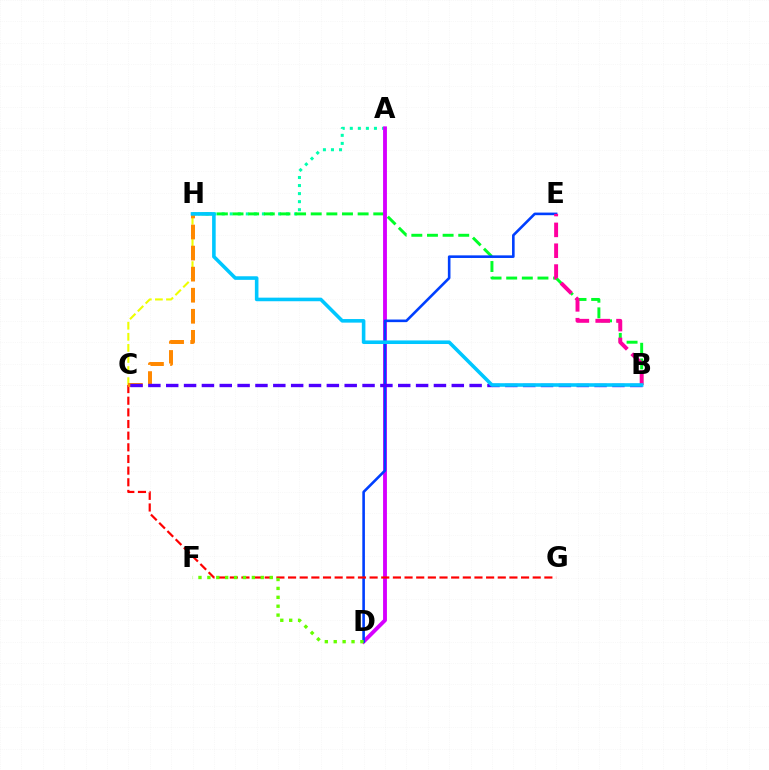{('A', 'H'): [{'color': '#00ffaf', 'line_style': 'dotted', 'thickness': 2.19}], ('B', 'H'): [{'color': '#00ff27', 'line_style': 'dashed', 'thickness': 2.12}, {'color': '#00c7ff', 'line_style': 'solid', 'thickness': 2.58}], ('A', 'D'): [{'color': '#d600ff', 'line_style': 'solid', 'thickness': 2.78}], ('D', 'E'): [{'color': '#003fff', 'line_style': 'solid', 'thickness': 1.88}], ('B', 'E'): [{'color': '#ff00a0', 'line_style': 'dashed', 'thickness': 2.83}], ('C', 'G'): [{'color': '#ff0000', 'line_style': 'dashed', 'thickness': 1.58}], ('C', 'H'): [{'color': '#eeff00', 'line_style': 'dashed', 'thickness': 1.51}, {'color': '#ff8800', 'line_style': 'dashed', 'thickness': 2.86}], ('D', 'F'): [{'color': '#66ff00', 'line_style': 'dotted', 'thickness': 2.42}], ('B', 'C'): [{'color': '#4f00ff', 'line_style': 'dashed', 'thickness': 2.42}]}